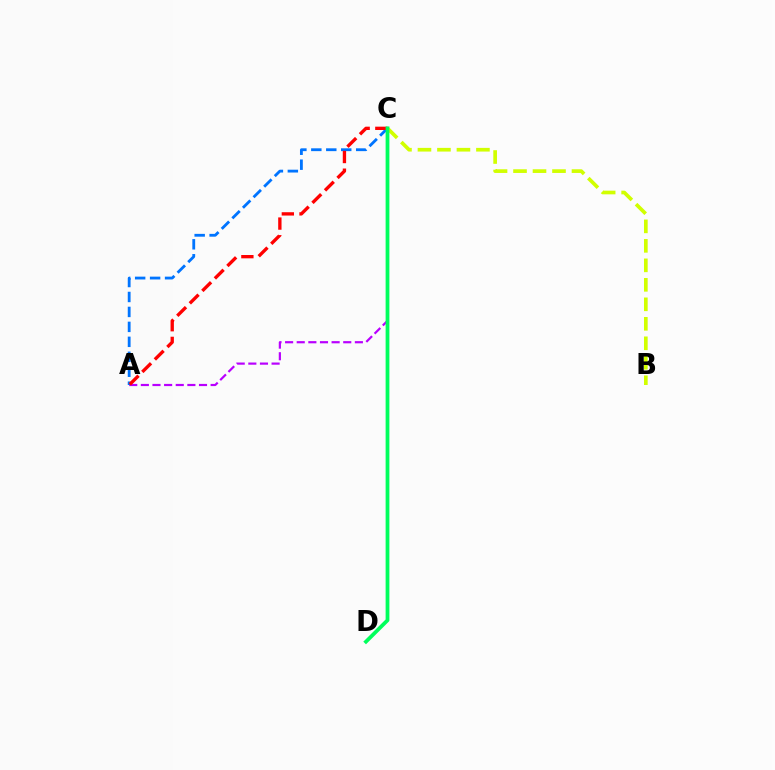{('A', 'C'): [{'color': '#b900ff', 'line_style': 'dashed', 'thickness': 1.58}, {'color': '#0074ff', 'line_style': 'dashed', 'thickness': 2.03}, {'color': '#ff0000', 'line_style': 'dashed', 'thickness': 2.4}], ('B', 'C'): [{'color': '#d1ff00', 'line_style': 'dashed', 'thickness': 2.65}], ('C', 'D'): [{'color': '#00ff5c', 'line_style': 'solid', 'thickness': 2.71}]}